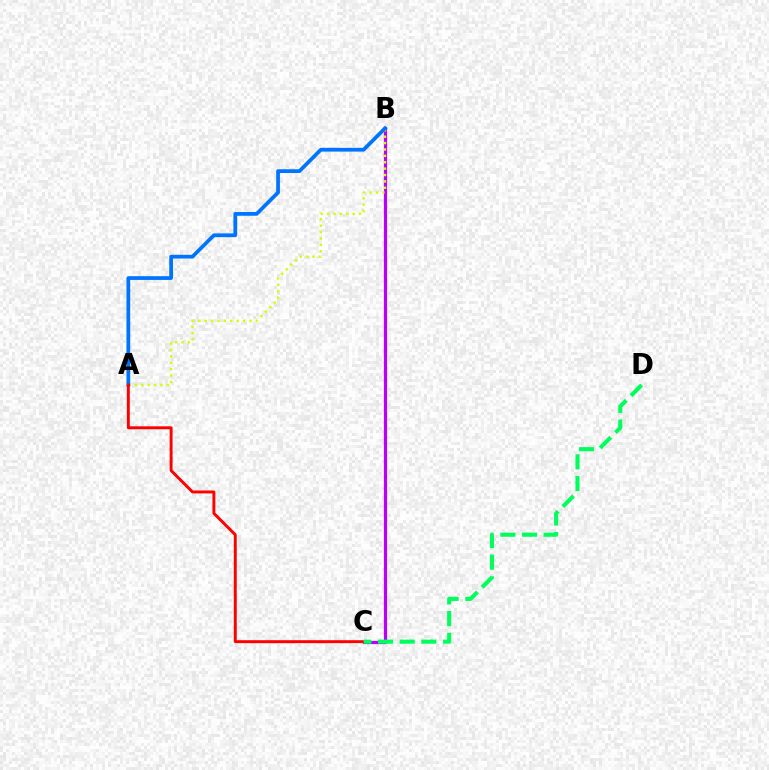{('B', 'C'): [{'color': '#b900ff', 'line_style': 'solid', 'thickness': 2.31}], ('A', 'B'): [{'color': '#d1ff00', 'line_style': 'dotted', 'thickness': 1.73}, {'color': '#0074ff', 'line_style': 'solid', 'thickness': 2.7}], ('A', 'C'): [{'color': '#ff0000', 'line_style': 'solid', 'thickness': 2.12}], ('C', 'D'): [{'color': '#00ff5c', 'line_style': 'dashed', 'thickness': 2.94}]}